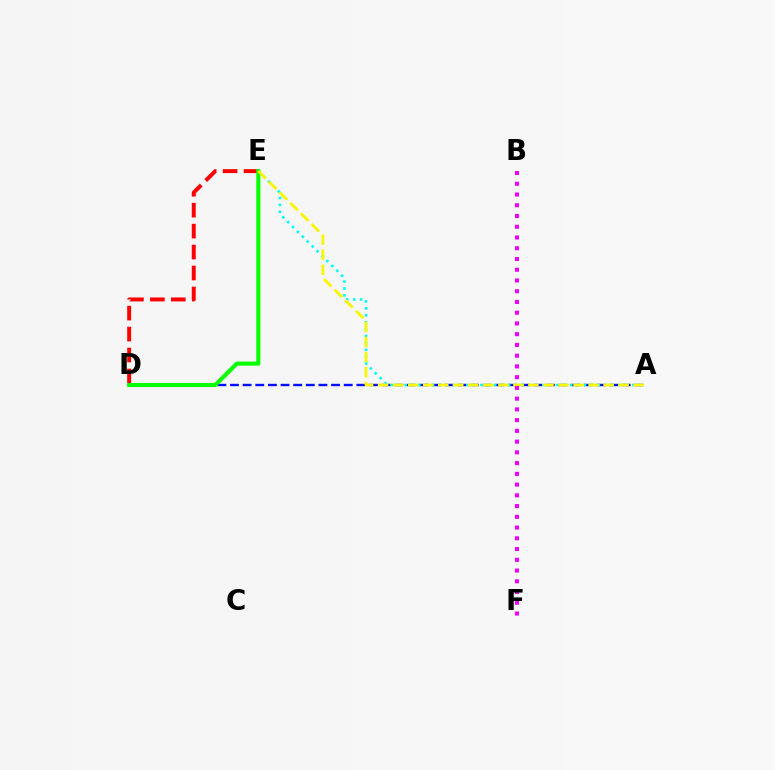{('A', 'D'): [{'color': '#0010ff', 'line_style': 'dashed', 'thickness': 1.72}], ('A', 'E'): [{'color': '#00fff6', 'line_style': 'dotted', 'thickness': 1.88}, {'color': '#fcf500', 'line_style': 'dashed', 'thickness': 2.04}], ('D', 'E'): [{'color': '#ff0000', 'line_style': 'dashed', 'thickness': 2.84}, {'color': '#08ff00', 'line_style': 'solid', 'thickness': 2.96}], ('B', 'F'): [{'color': '#ee00ff', 'line_style': 'dotted', 'thickness': 2.92}]}